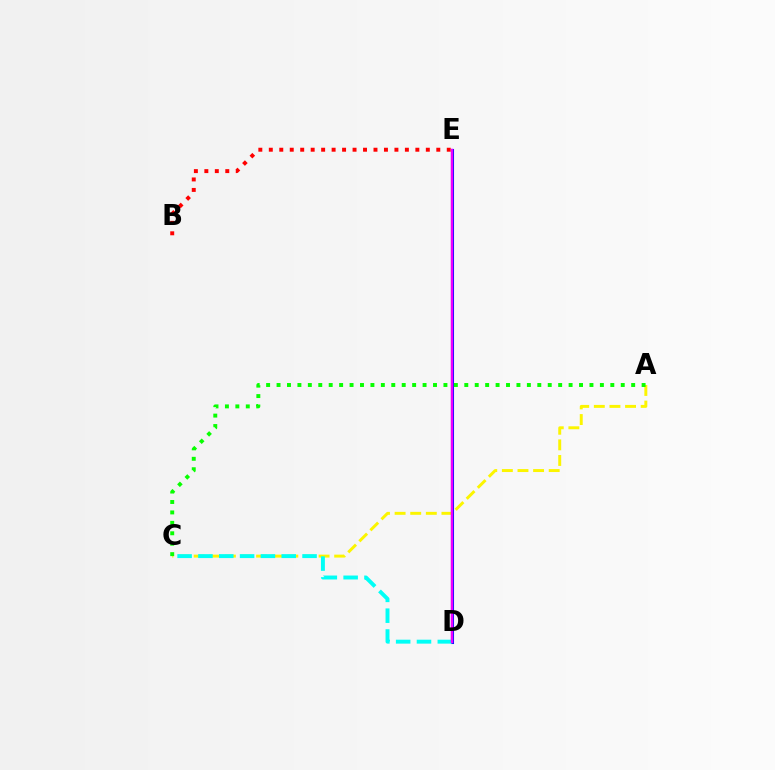{('A', 'C'): [{'color': '#fcf500', 'line_style': 'dashed', 'thickness': 2.12}, {'color': '#08ff00', 'line_style': 'dotted', 'thickness': 2.83}], ('D', 'E'): [{'color': '#0010ff', 'line_style': 'solid', 'thickness': 2.2}, {'color': '#ee00ff', 'line_style': 'solid', 'thickness': 1.77}], ('C', 'D'): [{'color': '#00fff6', 'line_style': 'dashed', 'thickness': 2.83}], ('B', 'E'): [{'color': '#ff0000', 'line_style': 'dotted', 'thickness': 2.84}]}